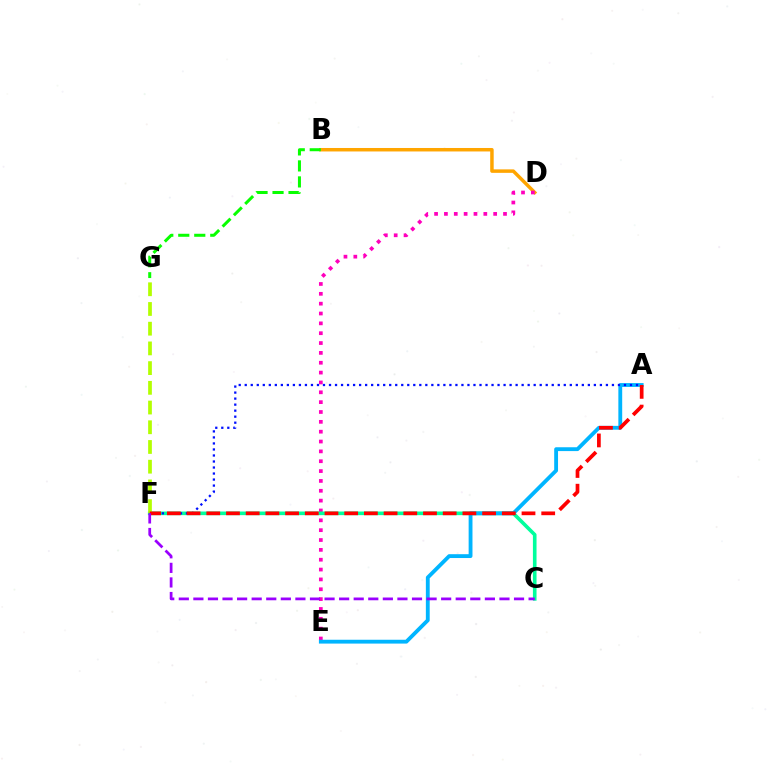{('B', 'D'): [{'color': '#ffa500', 'line_style': 'solid', 'thickness': 2.5}], ('D', 'E'): [{'color': '#ff00bd', 'line_style': 'dotted', 'thickness': 2.68}], ('C', 'F'): [{'color': '#00ff9d', 'line_style': 'solid', 'thickness': 2.61}, {'color': '#9b00ff', 'line_style': 'dashed', 'thickness': 1.98}], ('A', 'E'): [{'color': '#00b5ff', 'line_style': 'solid', 'thickness': 2.76}], ('B', 'G'): [{'color': '#08ff00', 'line_style': 'dashed', 'thickness': 2.17}], ('A', 'F'): [{'color': '#0010ff', 'line_style': 'dotted', 'thickness': 1.64}, {'color': '#ff0000', 'line_style': 'dashed', 'thickness': 2.68}], ('F', 'G'): [{'color': '#b3ff00', 'line_style': 'dashed', 'thickness': 2.68}]}